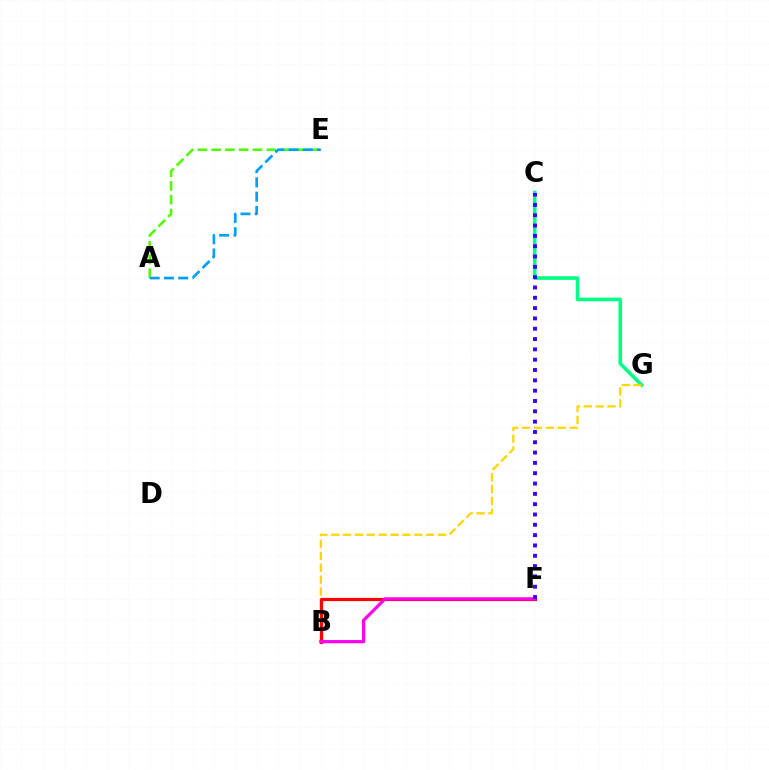{('C', 'G'): [{'color': '#00ff86', 'line_style': 'solid', 'thickness': 2.6}], ('B', 'G'): [{'color': '#ffd500', 'line_style': 'dashed', 'thickness': 1.61}], ('B', 'F'): [{'color': '#ff0000', 'line_style': 'solid', 'thickness': 2.31}, {'color': '#ff00ed', 'line_style': 'solid', 'thickness': 2.3}], ('A', 'E'): [{'color': '#4fff00', 'line_style': 'dashed', 'thickness': 1.87}, {'color': '#009eff', 'line_style': 'dashed', 'thickness': 1.93}], ('C', 'F'): [{'color': '#3700ff', 'line_style': 'dotted', 'thickness': 2.8}]}